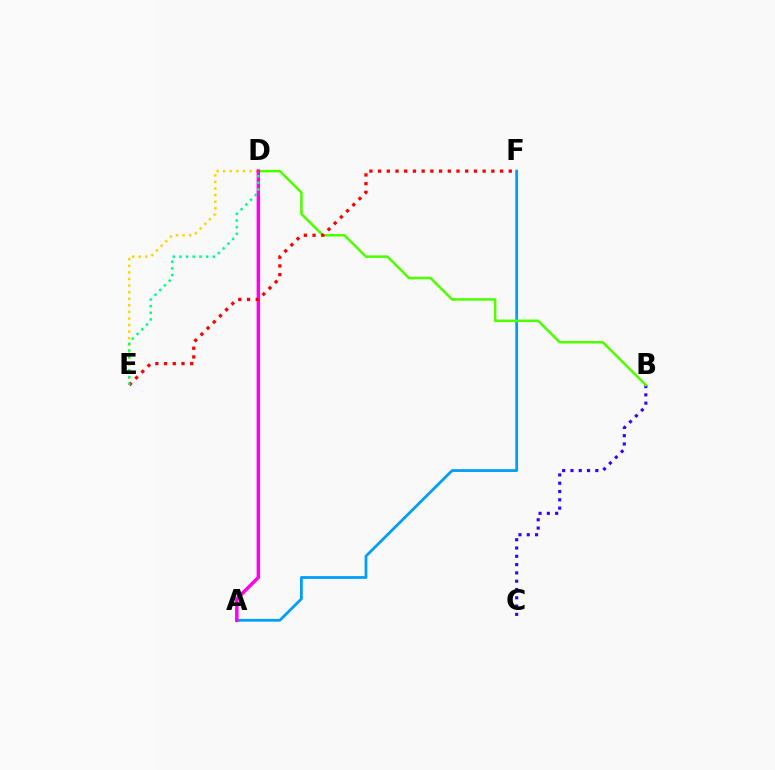{('A', 'F'): [{'color': '#009eff', 'line_style': 'solid', 'thickness': 2.0}], ('B', 'C'): [{'color': '#3700ff', 'line_style': 'dotted', 'thickness': 2.25}], ('D', 'E'): [{'color': '#ffd500', 'line_style': 'dotted', 'thickness': 1.79}, {'color': '#00ff86', 'line_style': 'dotted', 'thickness': 1.81}], ('B', 'D'): [{'color': '#4fff00', 'line_style': 'solid', 'thickness': 1.84}], ('A', 'D'): [{'color': '#ff00ed', 'line_style': 'solid', 'thickness': 2.47}], ('E', 'F'): [{'color': '#ff0000', 'line_style': 'dotted', 'thickness': 2.37}]}